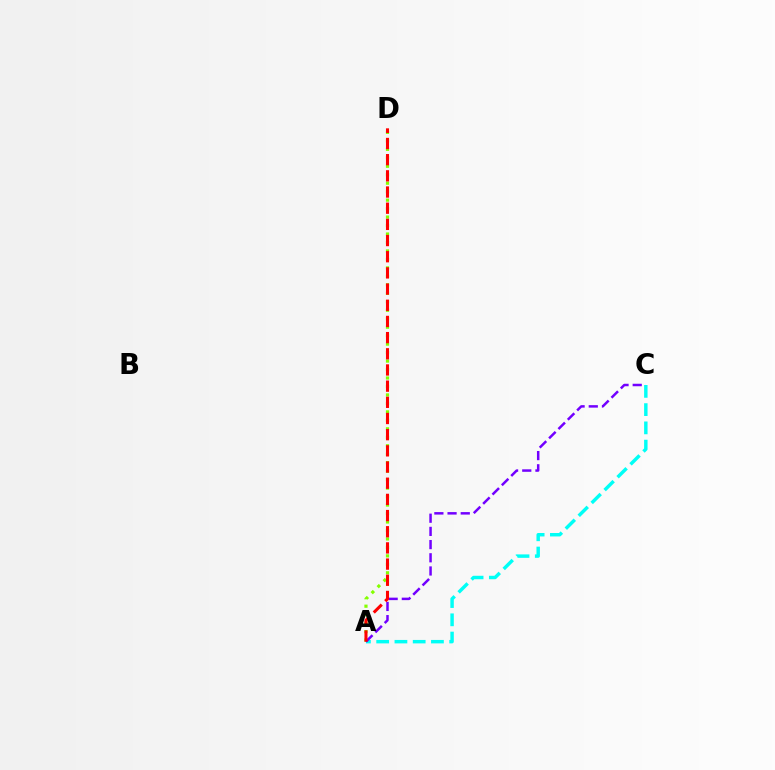{('A', 'C'): [{'color': '#00fff6', 'line_style': 'dashed', 'thickness': 2.48}, {'color': '#7200ff', 'line_style': 'dashed', 'thickness': 1.79}], ('A', 'D'): [{'color': '#84ff00', 'line_style': 'dotted', 'thickness': 2.3}, {'color': '#ff0000', 'line_style': 'dashed', 'thickness': 2.2}]}